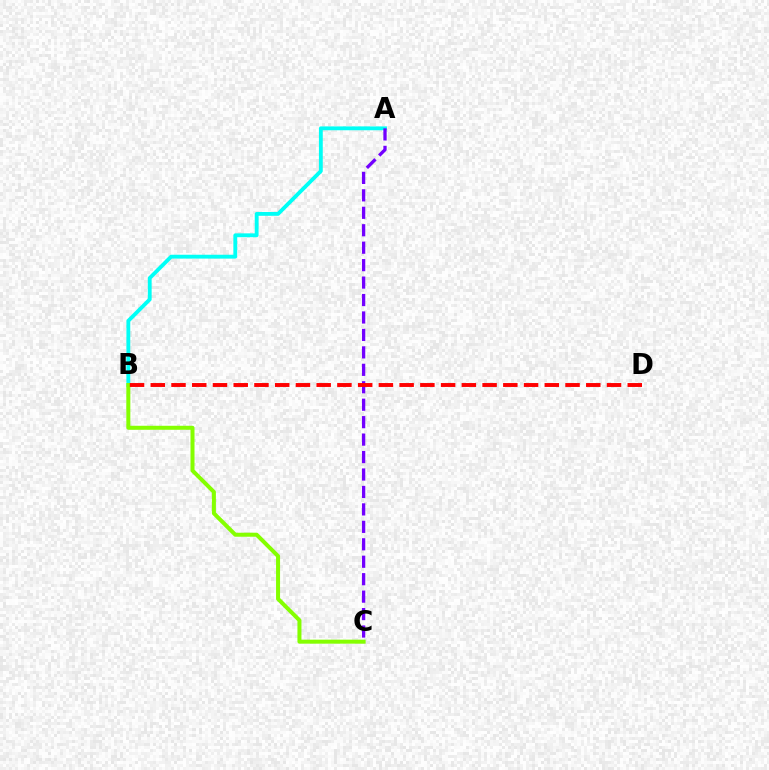{('A', 'B'): [{'color': '#00fff6', 'line_style': 'solid', 'thickness': 2.76}], ('A', 'C'): [{'color': '#7200ff', 'line_style': 'dashed', 'thickness': 2.37}], ('B', 'C'): [{'color': '#84ff00', 'line_style': 'solid', 'thickness': 2.89}], ('B', 'D'): [{'color': '#ff0000', 'line_style': 'dashed', 'thickness': 2.82}]}